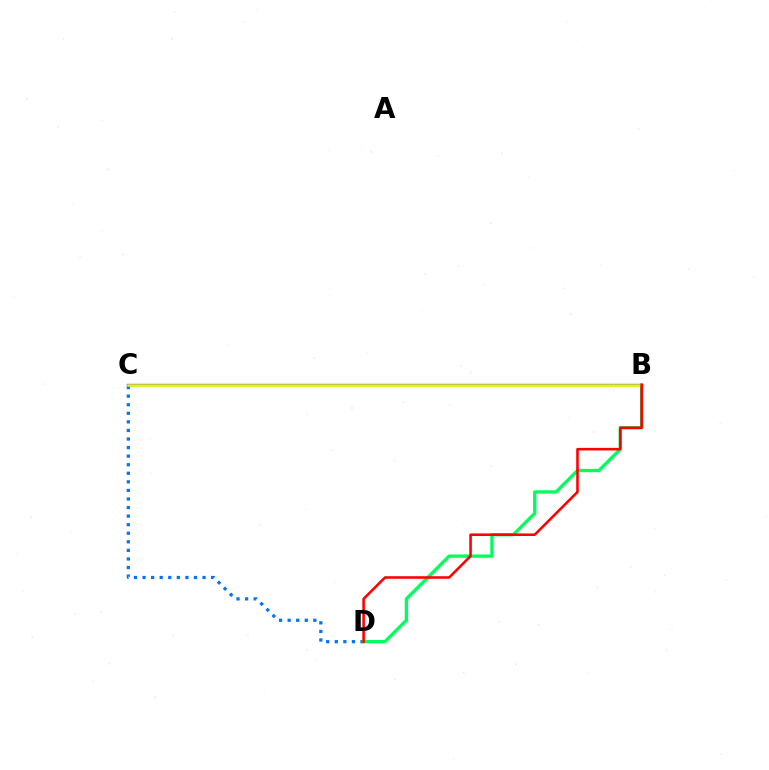{('C', 'D'): [{'color': '#0074ff', 'line_style': 'dotted', 'thickness': 2.33}], ('B', 'D'): [{'color': '#00ff5c', 'line_style': 'solid', 'thickness': 2.41}, {'color': '#ff0000', 'line_style': 'solid', 'thickness': 1.86}], ('B', 'C'): [{'color': '#b900ff', 'line_style': 'solid', 'thickness': 1.68}, {'color': '#d1ff00', 'line_style': 'solid', 'thickness': 1.83}]}